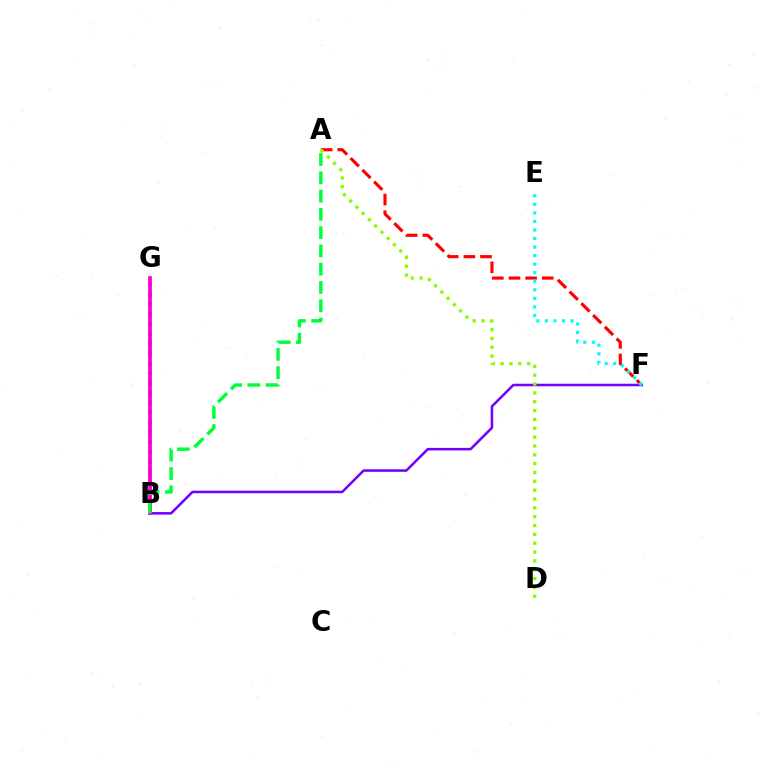{('A', 'F'): [{'color': '#ff0000', 'line_style': 'dashed', 'thickness': 2.26}], ('B', 'G'): [{'color': '#004bff', 'line_style': 'dotted', 'thickness': 2.68}, {'color': '#ffbd00', 'line_style': 'dotted', 'thickness': 1.94}, {'color': '#ff00cf', 'line_style': 'solid', 'thickness': 2.69}], ('B', 'F'): [{'color': '#7200ff', 'line_style': 'solid', 'thickness': 1.82}], ('A', 'D'): [{'color': '#84ff00', 'line_style': 'dotted', 'thickness': 2.4}], ('E', 'F'): [{'color': '#00fff6', 'line_style': 'dotted', 'thickness': 2.32}], ('A', 'B'): [{'color': '#00ff39', 'line_style': 'dashed', 'thickness': 2.48}]}